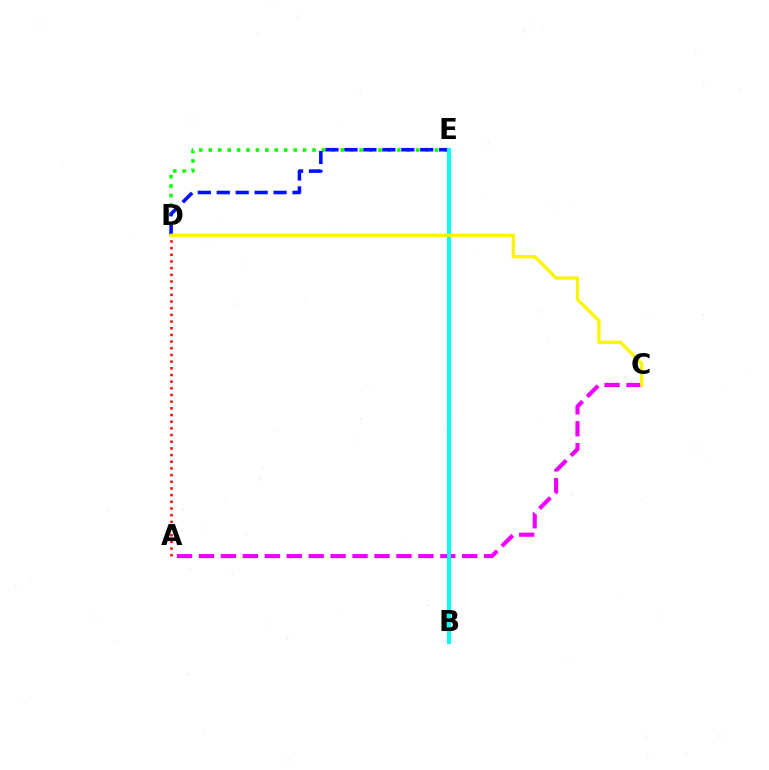{('A', 'C'): [{'color': '#ee00ff', 'line_style': 'dashed', 'thickness': 2.98}], ('D', 'E'): [{'color': '#08ff00', 'line_style': 'dotted', 'thickness': 2.56}, {'color': '#0010ff', 'line_style': 'dashed', 'thickness': 2.57}], ('B', 'E'): [{'color': '#00fff6', 'line_style': 'solid', 'thickness': 2.89}], ('A', 'D'): [{'color': '#ff0000', 'line_style': 'dotted', 'thickness': 1.81}], ('C', 'D'): [{'color': '#fcf500', 'line_style': 'solid', 'thickness': 2.38}]}